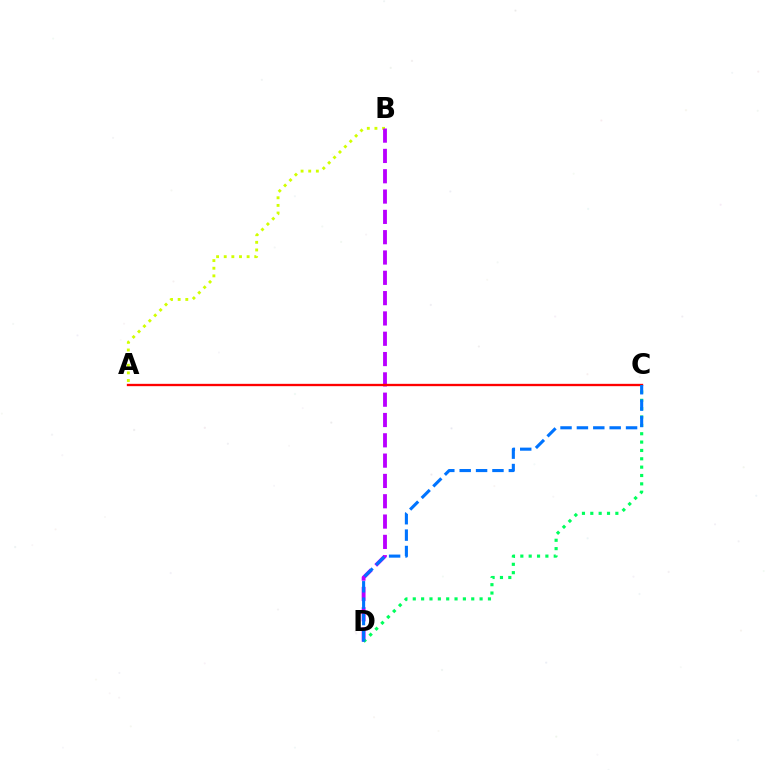{('A', 'B'): [{'color': '#d1ff00', 'line_style': 'dotted', 'thickness': 2.07}], ('B', 'D'): [{'color': '#b900ff', 'line_style': 'dashed', 'thickness': 2.76}], ('C', 'D'): [{'color': '#00ff5c', 'line_style': 'dotted', 'thickness': 2.27}, {'color': '#0074ff', 'line_style': 'dashed', 'thickness': 2.23}], ('A', 'C'): [{'color': '#ff0000', 'line_style': 'solid', 'thickness': 1.67}]}